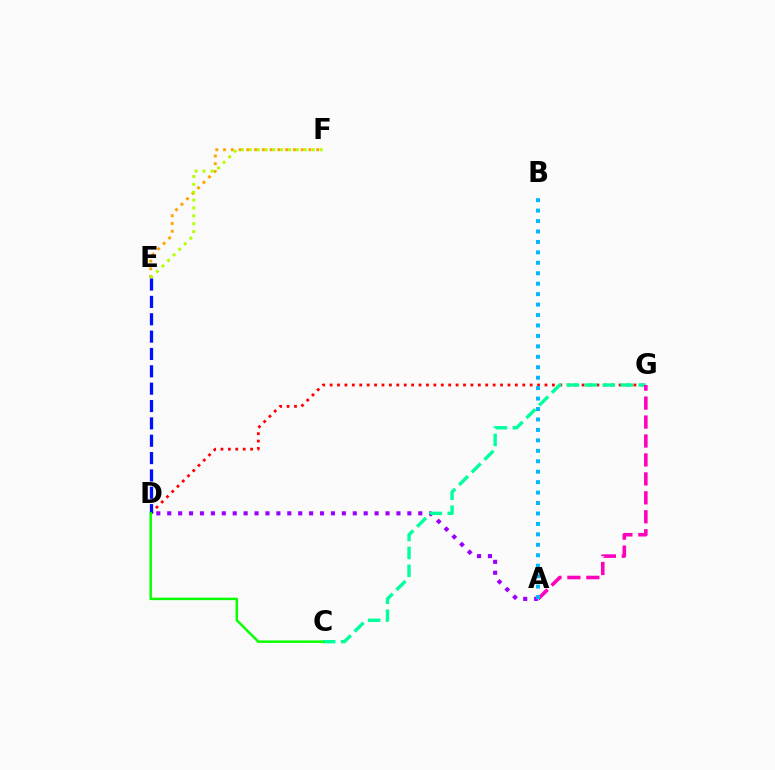{('E', 'F'): [{'color': '#ffa500', 'line_style': 'dotted', 'thickness': 2.11}, {'color': '#b3ff00', 'line_style': 'dotted', 'thickness': 2.14}], ('A', 'D'): [{'color': '#9b00ff', 'line_style': 'dotted', 'thickness': 2.97}], ('D', 'G'): [{'color': '#ff0000', 'line_style': 'dotted', 'thickness': 2.01}], ('C', 'G'): [{'color': '#00ff9d', 'line_style': 'dashed', 'thickness': 2.44}], ('A', 'G'): [{'color': '#ff00bd', 'line_style': 'dashed', 'thickness': 2.57}], ('A', 'B'): [{'color': '#00b5ff', 'line_style': 'dotted', 'thickness': 2.84}], ('D', 'E'): [{'color': '#0010ff', 'line_style': 'dashed', 'thickness': 2.36}], ('C', 'D'): [{'color': '#08ff00', 'line_style': 'solid', 'thickness': 1.77}]}